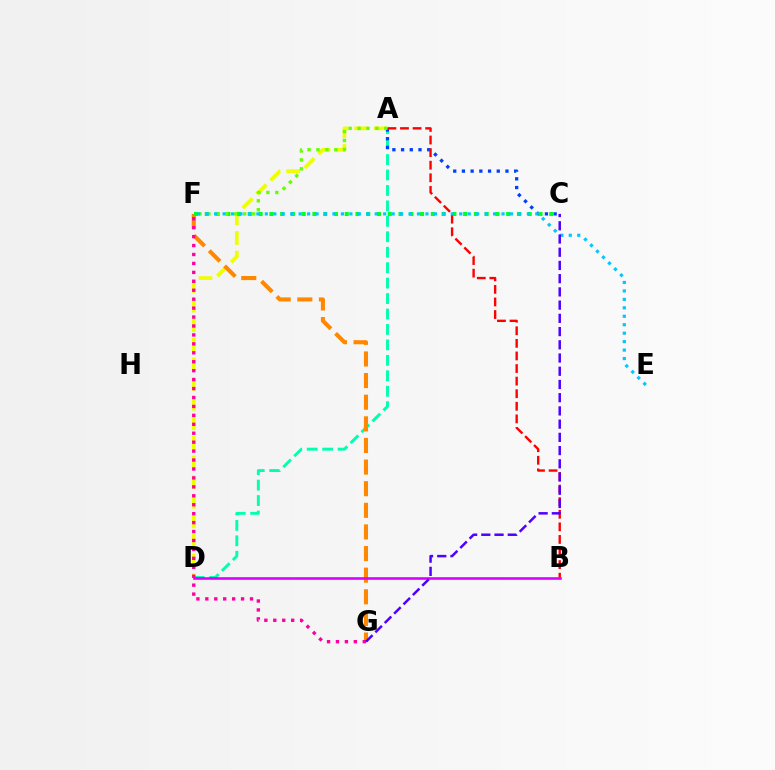{('A', 'D'): [{'color': '#eeff00', 'line_style': 'dashed', 'thickness': 2.66}, {'color': '#00ffaf', 'line_style': 'dashed', 'thickness': 2.1}], ('F', 'G'): [{'color': '#ff8800', 'line_style': 'dashed', 'thickness': 2.94}, {'color': '#ff00a0', 'line_style': 'dotted', 'thickness': 2.43}], ('B', 'D'): [{'color': '#d600ff', 'line_style': 'solid', 'thickness': 1.86}], ('A', 'C'): [{'color': '#003fff', 'line_style': 'dotted', 'thickness': 2.37}], ('C', 'F'): [{'color': '#00ff27', 'line_style': 'dotted', 'thickness': 2.92}], ('A', 'B'): [{'color': '#ff0000', 'line_style': 'dashed', 'thickness': 1.71}], ('A', 'F'): [{'color': '#66ff00', 'line_style': 'dotted', 'thickness': 2.42}], ('E', 'F'): [{'color': '#00c7ff', 'line_style': 'dotted', 'thickness': 2.3}], ('C', 'G'): [{'color': '#4f00ff', 'line_style': 'dashed', 'thickness': 1.8}]}